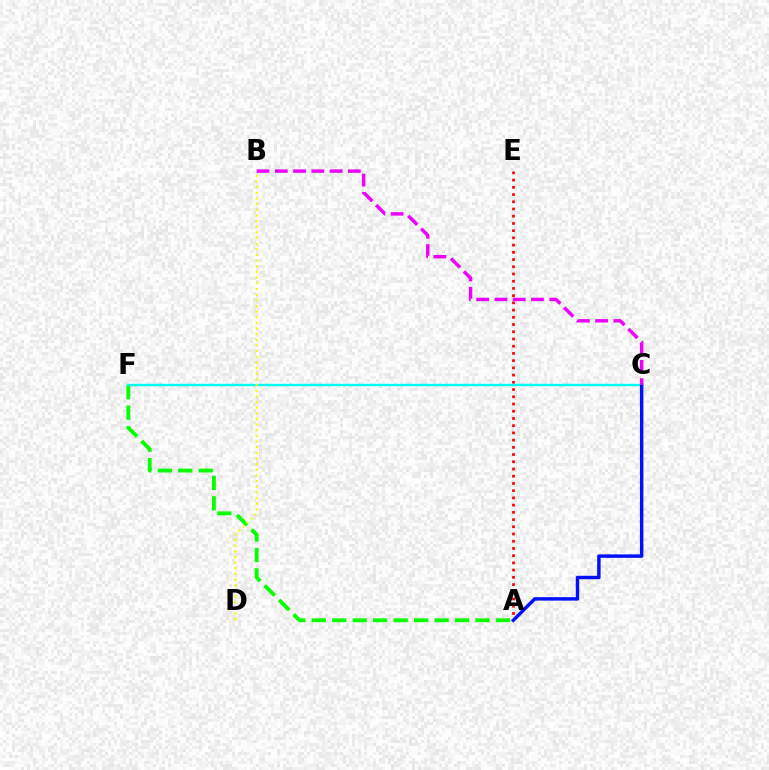{('A', 'E'): [{'color': '#ff0000', 'line_style': 'dotted', 'thickness': 1.96}], ('A', 'F'): [{'color': '#08ff00', 'line_style': 'dashed', 'thickness': 2.78}], ('C', 'F'): [{'color': '#00fff6', 'line_style': 'solid', 'thickness': 1.72}], ('A', 'C'): [{'color': '#0010ff', 'line_style': 'solid', 'thickness': 2.48}], ('B', 'D'): [{'color': '#fcf500', 'line_style': 'dotted', 'thickness': 1.54}], ('B', 'C'): [{'color': '#ee00ff', 'line_style': 'dashed', 'thickness': 2.48}]}